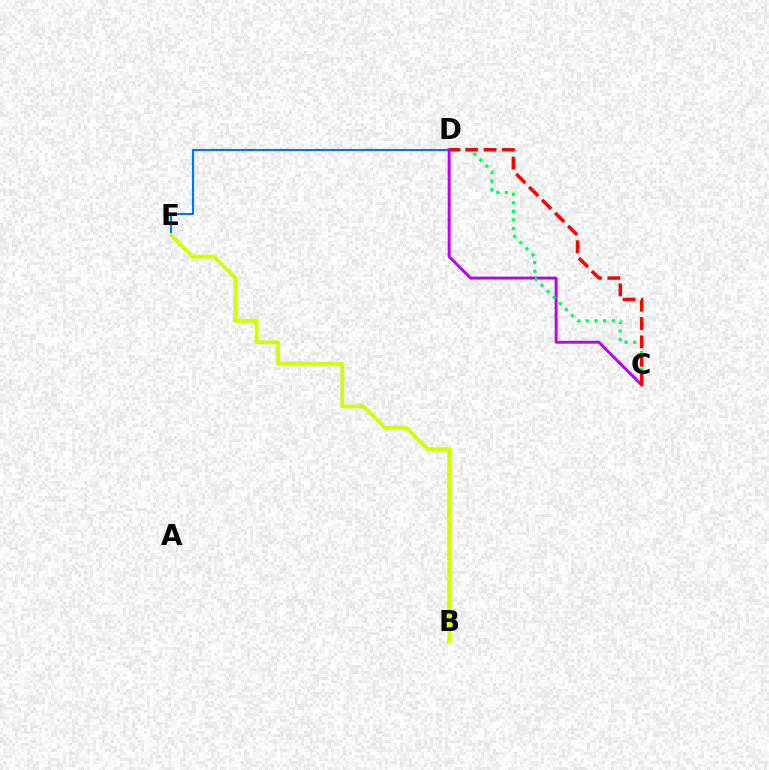{('D', 'E'): [{'color': '#0074ff', 'line_style': 'solid', 'thickness': 1.53}], ('B', 'E'): [{'color': '#d1ff00', 'line_style': 'solid', 'thickness': 2.76}], ('C', 'D'): [{'color': '#b900ff', 'line_style': 'solid', 'thickness': 2.09}, {'color': '#00ff5c', 'line_style': 'dotted', 'thickness': 2.33}, {'color': '#ff0000', 'line_style': 'dashed', 'thickness': 2.49}]}